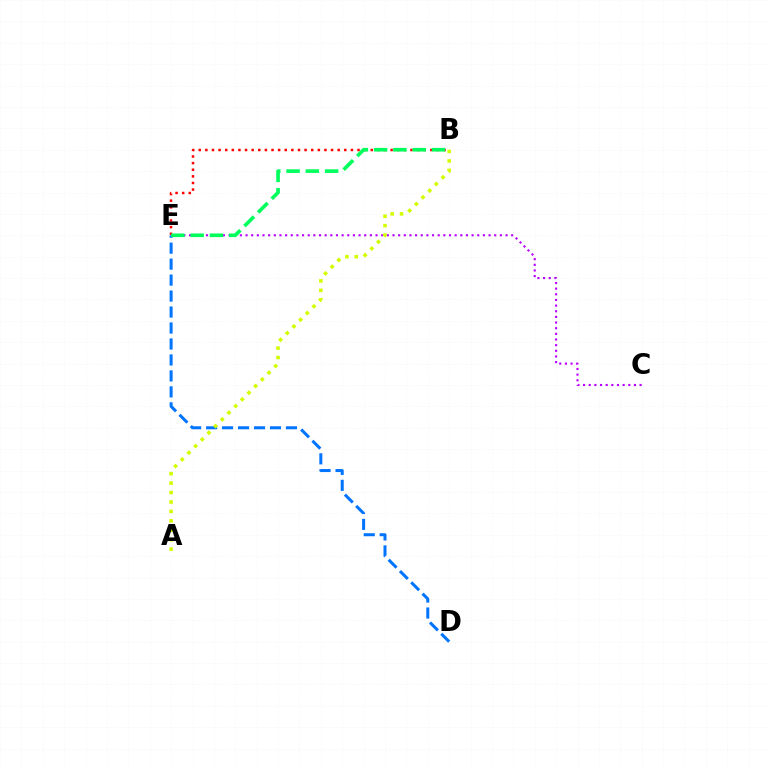{('C', 'E'): [{'color': '#b900ff', 'line_style': 'dotted', 'thickness': 1.54}], ('B', 'E'): [{'color': '#ff0000', 'line_style': 'dotted', 'thickness': 1.8}, {'color': '#00ff5c', 'line_style': 'dashed', 'thickness': 2.62}], ('D', 'E'): [{'color': '#0074ff', 'line_style': 'dashed', 'thickness': 2.17}], ('A', 'B'): [{'color': '#d1ff00', 'line_style': 'dotted', 'thickness': 2.56}]}